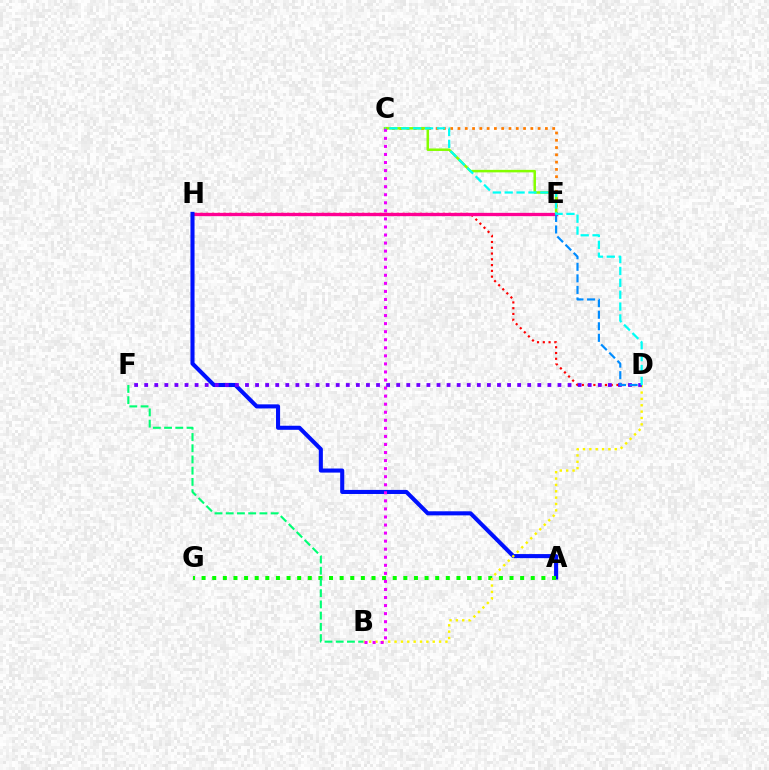{('D', 'H'): [{'color': '#ff0000', 'line_style': 'dotted', 'thickness': 1.57}], ('E', 'H'): [{'color': '#ff0094', 'line_style': 'solid', 'thickness': 2.38}], ('A', 'H'): [{'color': '#0010ff', 'line_style': 'solid', 'thickness': 2.94}], ('C', 'E'): [{'color': '#ff7c00', 'line_style': 'dotted', 'thickness': 1.98}, {'color': '#84ff00', 'line_style': 'solid', 'thickness': 1.81}], ('A', 'G'): [{'color': '#08ff00', 'line_style': 'dotted', 'thickness': 2.88}], ('B', 'F'): [{'color': '#00ff74', 'line_style': 'dashed', 'thickness': 1.52}], ('B', 'D'): [{'color': '#fcf500', 'line_style': 'dotted', 'thickness': 1.73}], ('B', 'C'): [{'color': '#ee00ff', 'line_style': 'dotted', 'thickness': 2.19}], ('D', 'F'): [{'color': '#7200ff', 'line_style': 'dotted', 'thickness': 2.74}], ('D', 'E'): [{'color': '#008cff', 'line_style': 'dashed', 'thickness': 1.57}], ('C', 'D'): [{'color': '#00fff6', 'line_style': 'dashed', 'thickness': 1.61}]}